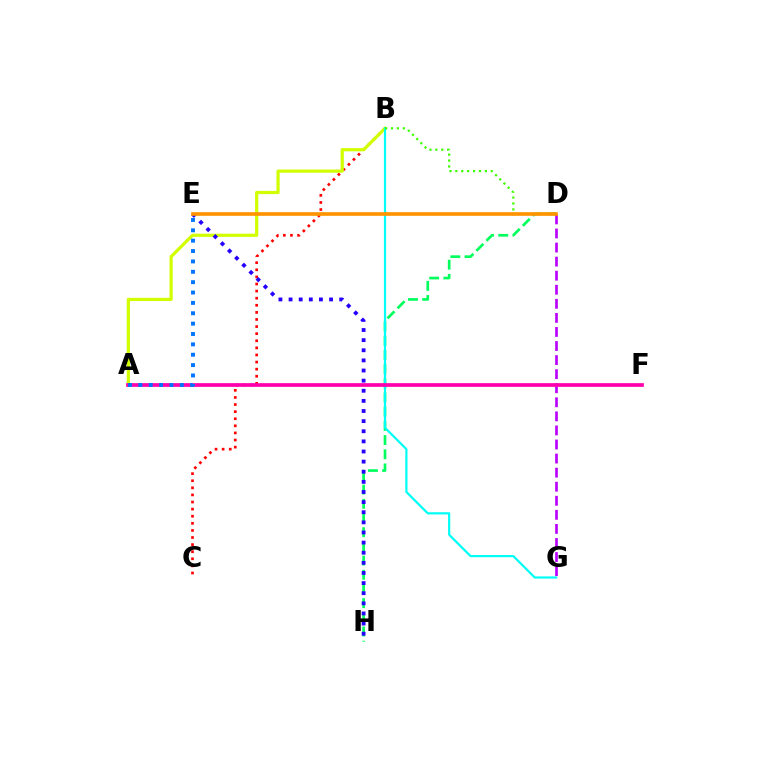{('B', 'C'): [{'color': '#ff0000', 'line_style': 'dotted', 'thickness': 1.93}], ('D', 'G'): [{'color': '#b900ff', 'line_style': 'dashed', 'thickness': 1.91}], ('D', 'H'): [{'color': '#00ff5c', 'line_style': 'dashed', 'thickness': 1.93}], ('A', 'B'): [{'color': '#d1ff00', 'line_style': 'solid', 'thickness': 2.31}], ('B', 'G'): [{'color': '#00fff6', 'line_style': 'solid', 'thickness': 1.58}], ('E', 'H'): [{'color': '#2500ff', 'line_style': 'dotted', 'thickness': 2.75}], ('B', 'D'): [{'color': '#3dff00', 'line_style': 'dotted', 'thickness': 1.61}], ('D', 'E'): [{'color': '#ff9400', 'line_style': 'solid', 'thickness': 2.64}], ('A', 'F'): [{'color': '#ff00ac', 'line_style': 'solid', 'thickness': 2.66}], ('A', 'E'): [{'color': '#0074ff', 'line_style': 'dotted', 'thickness': 2.82}]}